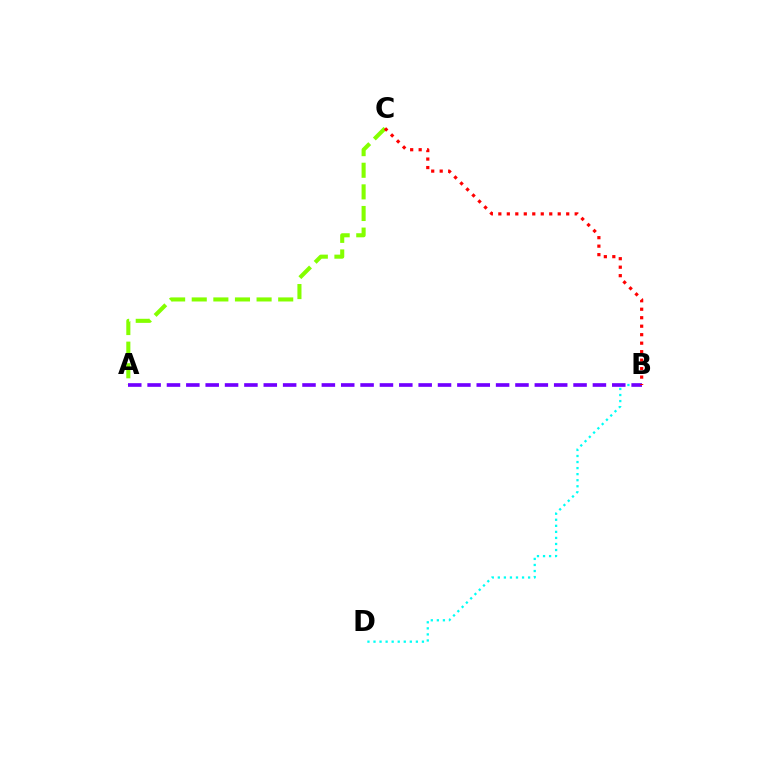{('B', 'D'): [{'color': '#00fff6', 'line_style': 'dotted', 'thickness': 1.64}], ('A', 'C'): [{'color': '#84ff00', 'line_style': 'dashed', 'thickness': 2.94}], ('A', 'B'): [{'color': '#7200ff', 'line_style': 'dashed', 'thickness': 2.63}], ('B', 'C'): [{'color': '#ff0000', 'line_style': 'dotted', 'thickness': 2.31}]}